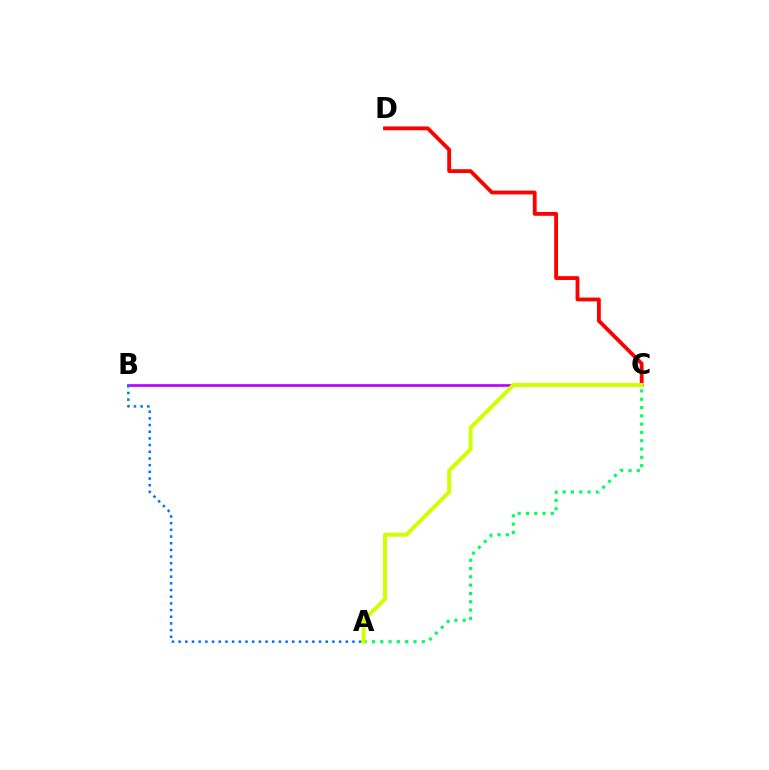{('B', 'C'): [{'color': '#b900ff', 'line_style': 'solid', 'thickness': 1.93}], ('A', 'C'): [{'color': '#00ff5c', 'line_style': 'dotted', 'thickness': 2.25}, {'color': '#d1ff00', 'line_style': 'solid', 'thickness': 2.87}], ('A', 'B'): [{'color': '#0074ff', 'line_style': 'dotted', 'thickness': 1.82}], ('C', 'D'): [{'color': '#ff0000', 'line_style': 'solid', 'thickness': 2.76}]}